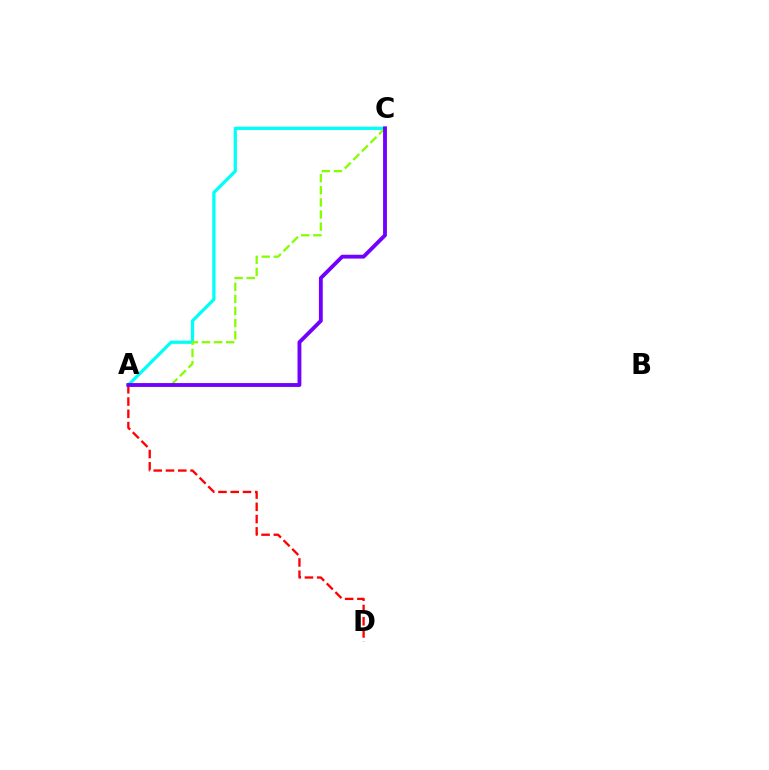{('A', 'C'): [{'color': '#00fff6', 'line_style': 'solid', 'thickness': 2.34}, {'color': '#84ff00', 'line_style': 'dashed', 'thickness': 1.64}, {'color': '#7200ff', 'line_style': 'solid', 'thickness': 2.76}], ('A', 'D'): [{'color': '#ff0000', 'line_style': 'dashed', 'thickness': 1.67}]}